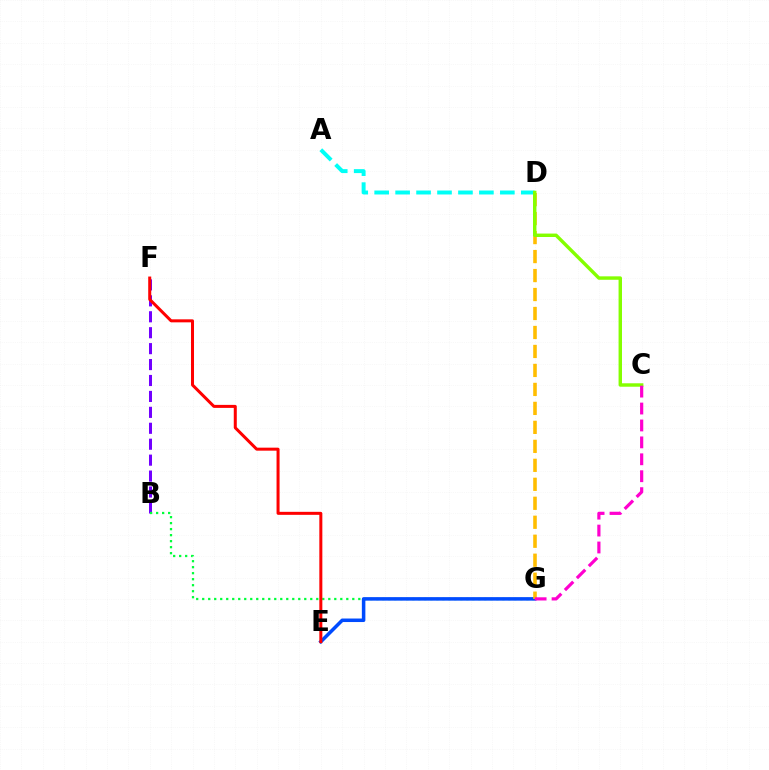{('B', 'F'): [{'color': '#7200ff', 'line_style': 'dashed', 'thickness': 2.16}], ('B', 'G'): [{'color': '#00ff39', 'line_style': 'dotted', 'thickness': 1.63}], ('E', 'G'): [{'color': '#004bff', 'line_style': 'solid', 'thickness': 2.53}], ('D', 'G'): [{'color': '#ffbd00', 'line_style': 'dashed', 'thickness': 2.58}], ('A', 'D'): [{'color': '#00fff6', 'line_style': 'dashed', 'thickness': 2.85}], ('E', 'F'): [{'color': '#ff0000', 'line_style': 'solid', 'thickness': 2.17}], ('C', 'D'): [{'color': '#84ff00', 'line_style': 'solid', 'thickness': 2.47}], ('C', 'G'): [{'color': '#ff00cf', 'line_style': 'dashed', 'thickness': 2.3}]}